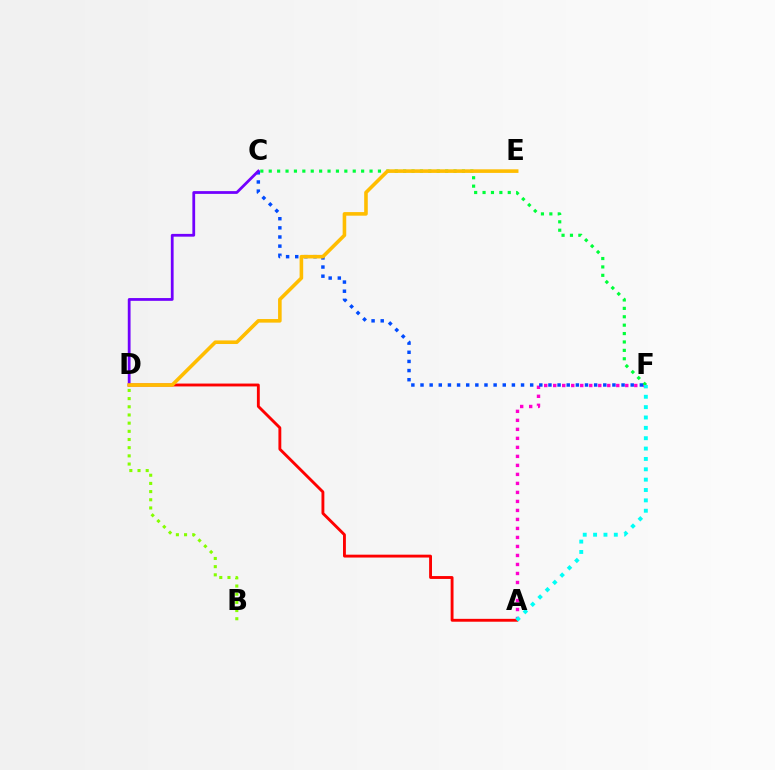{('A', 'F'): [{'color': '#ff00cf', 'line_style': 'dotted', 'thickness': 2.45}, {'color': '#00fff6', 'line_style': 'dotted', 'thickness': 2.81}], ('C', 'F'): [{'color': '#00ff39', 'line_style': 'dotted', 'thickness': 2.28}, {'color': '#004bff', 'line_style': 'dotted', 'thickness': 2.48}], ('A', 'D'): [{'color': '#ff0000', 'line_style': 'solid', 'thickness': 2.07}], ('B', 'D'): [{'color': '#84ff00', 'line_style': 'dotted', 'thickness': 2.22}], ('C', 'D'): [{'color': '#7200ff', 'line_style': 'solid', 'thickness': 2.0}], ('D', 'E'): [{'color': '#ffbd00', 'line_style': 'solid', 'thickness': 2.58}]}